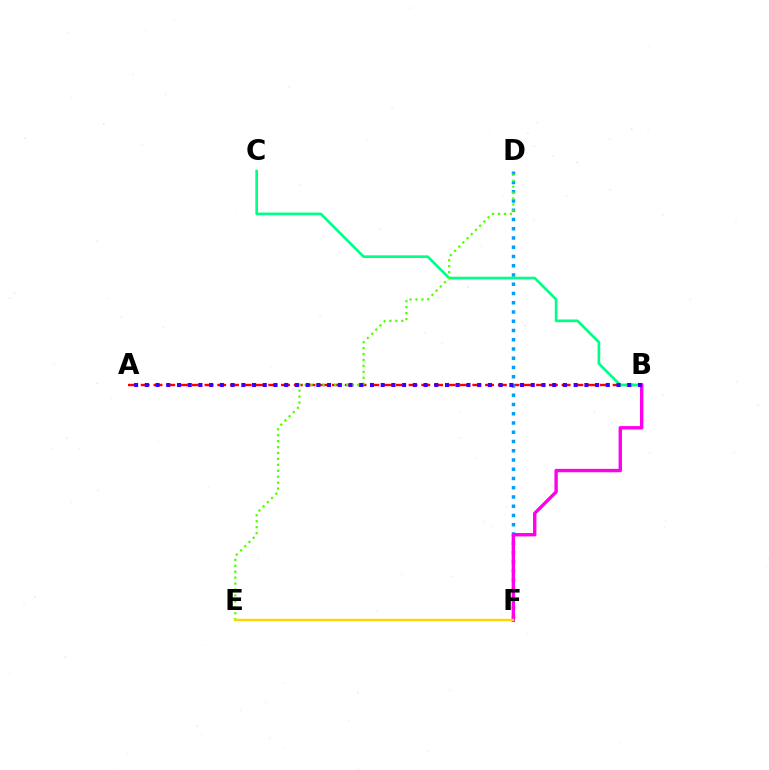{('A', 'B'): [{'color': '#ff0000', 'line_style': 'dashed', 'thickness': 1.73}, {'color': '#3700ff', 'line_style': 'dotted', 'thickness': 2.91}], ('D', 'F'): [{'color': '#009eff', 'line_style': 'dotted', 'thickness': 2.51}], ('B', 'C'): [{'color': '#00ff86', 'line_style': 'solid', 'thickness': 1.93}], ('B', 'F'): [{'color': '#ff00ed', 'line_style': 'solid', 'thickness': 2.44}], ('D', 'E'): [{'color': '#4fff00', 'line_style': 'dotted', 'thickness': 1.61}], ('E', 'F'): [{'color': '#ffd500', 'line_style': 'solid', 'thickness': 1.74}]}